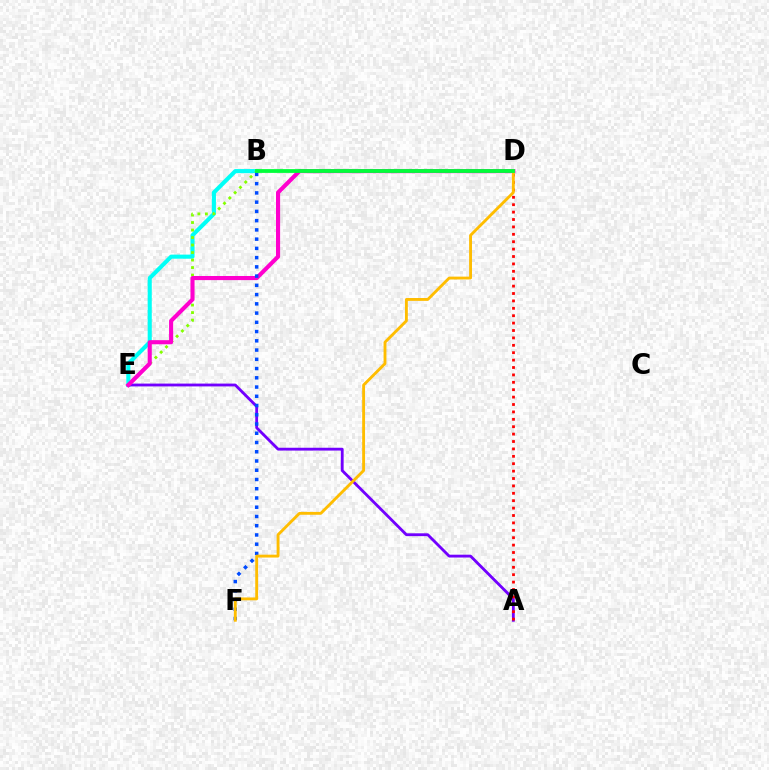{('B', 'E'): [{'color': '#00fff6', 'line_style': 'solid', 'thickness': 2.95}, {'color': '#84ff00', 'line_style': 'dotted', 'thickness': 2.04}], ('A', 'E'): [{'color': '#7200ff', 'line_style': 'solid', 'thickness': 2.03}], ('A', 'D'): [{'color': '#ff0000', 'line_style': 'dotted', 'thickness': 2.01}], ('D', 'E'): [{'color': '#ff00cf', 'line_style': 'solid', 'thickness': 2.96}], ('B', 'F'): [{'color': '#004bff', 'line_style': 'dotted', 'thickness': 2.51}], ('D', 'F'): [{'color': '#ffbd00', 'line_style': 'solid', 'thickness': 2.06}], ('B', 'D'): [{'color': '#00ff39', 'line_style': 'solid', 'thickness': 2.73}]}